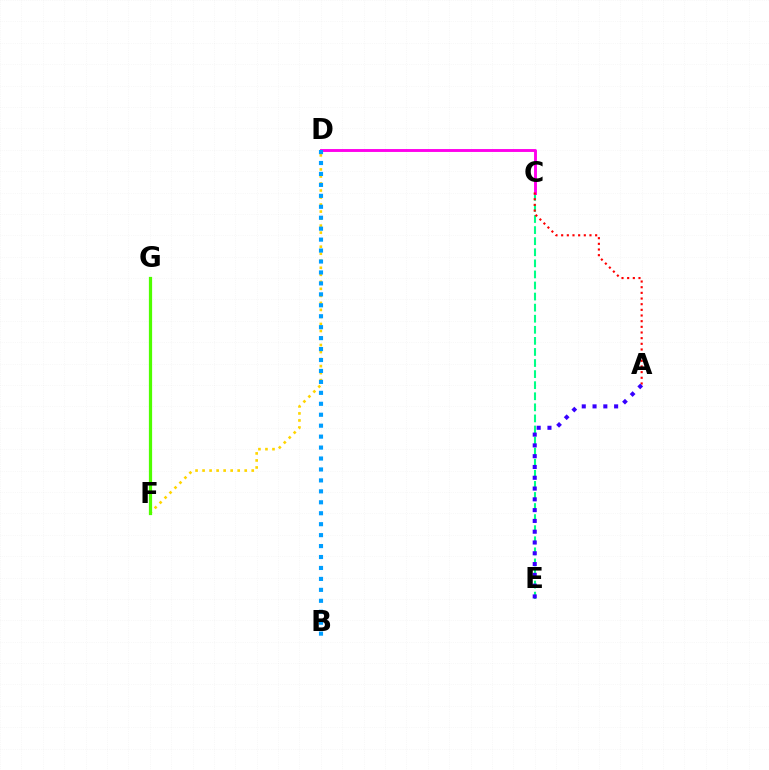{('D', 'F'): [{'color': '#ffd500', 'line_style': 'dotted', 'thickness': 1.91}], ('F', 'G'): [{'color': '#4fff00', 'line_style': 'solid', 'thickness': 2.32}], ('C', 'E'): [{'color': '#00ff86', 'line_style': 'dashed', 'thickness': 1.5}], ('C', 'D'): [{'color': '#ff00ed', 'line_style': 'solid', 'thickness': 2.09}], ('B', 'D'): [{'color': '#009eff', 'line_style': 'dotted', 'thickness': 2.97}], ('A', 'C'): [{'color': '#ff0000', 'line_style': 'dotted', 'thickness': 1.54}], ('A', 'E'): [{'color': '#3700ff', 'line_style': 'dotted', 'thickness': 2.93}]}